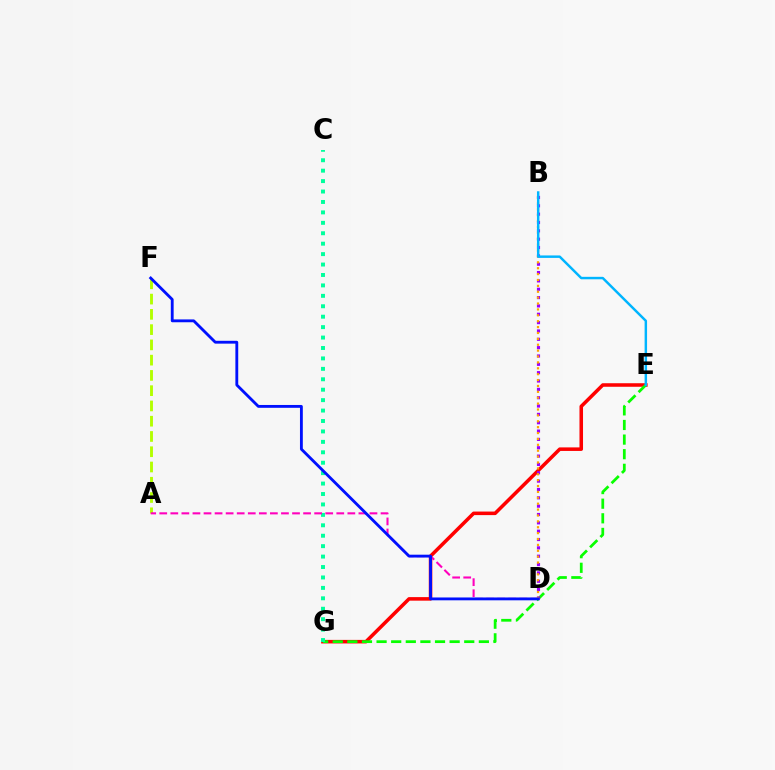{('E', 'G'): [{'color': '#ff0000', 'line_style': 'solid', 'thickness': 2.55}, {'color': '#08ff00', 'line_style': 'dashed', 'thickness': 1.99}], ('A', 'F'): [{'color': '#b3ff00', 'line_style': 'dashed', 'thickness': 2.07}], ('C', 'G'): [{'color': '#00ff9d', 'line_style': 'dotted', 'thickness': 2.83}], ('A', 'D'): [{'color': '#ff00bd', 'line_style': 'dashed', 'thickness': 1.5}], ('B', 'D'): [{'color': '#9b00ff', 'line_style': 'dotted', 'thickness': 2.27}, {'color': '#ffa500', 'line_style': 'dotted', 'thickness': 1.6}], ('B', 'E'): [{'color': '#00b5ff', 'line_style': 'solid', 'thickness': 1.77}], ('D', 'F'): [{'color': '#0010ff', 'line_style': 'solid', 'thickness': 2.04}]}